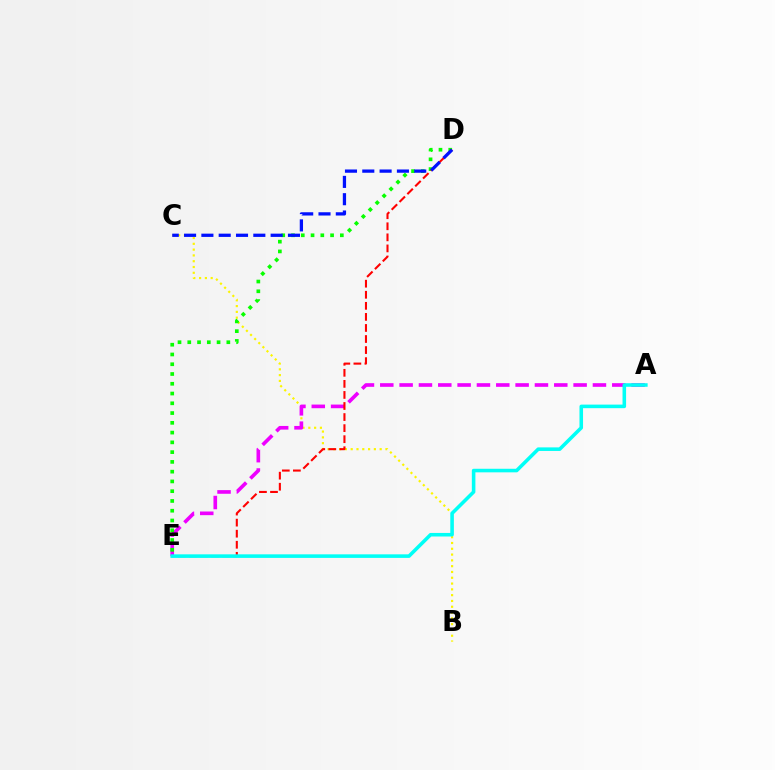{('B', 'C'): [{'color': '#fcf500', 'line_style': 'dotted', 'thickness': 1.57}], ('A', 'E'): [{'color': '#ee00ff', 'line_style': 'dashed', 'thickness': 2.63}, {'color': '#00fff6', 'line_style': 'solid', 'thickness': 2.57}], ('D', 'E'): [{'color': '#08ff00', 'line_style': 'dotted', 'thickness': 2.65}, {'color': '#ff0000', 'line_style': 'dashed', 'thickness': 1.5}], ('C', 'D'): [{'color': '#0010ff', 'line_style': 'dashed', 'thickness': 2.35}]}